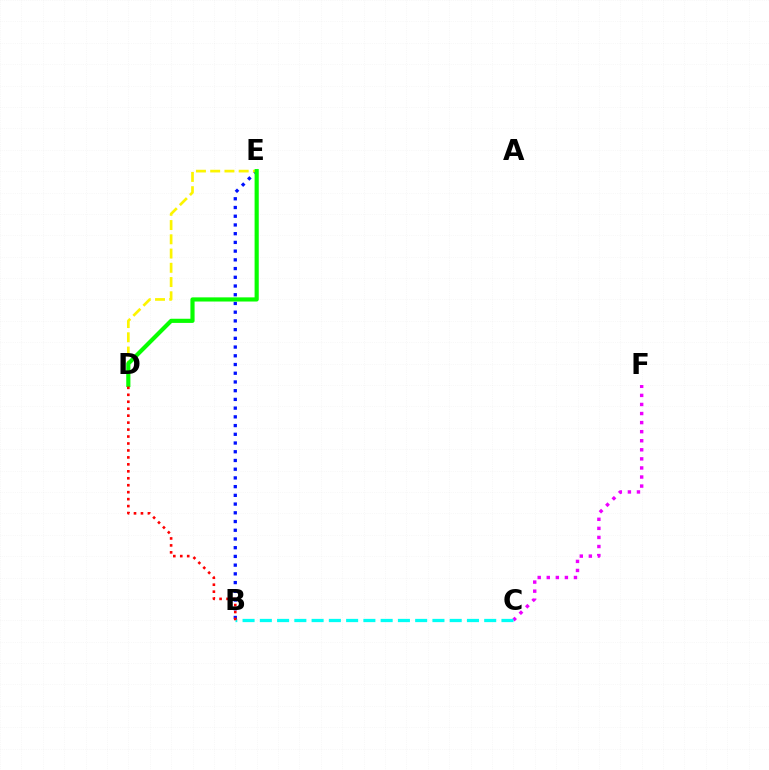{('C', 'F'): [{'color': '#ee00ff', 'line_style': 'dotted', 'thickness': 2.46}], ('B', 'C'): [{'color': '#00fff6', 'line_style': 'dashed', 'thickness': 2.34}], ('B', 'E'): [{'color': '#0010ff', 'line_style': 'dotted', 'thickness': 2.37}], ('D', 'E'): [{'color': '#fcf500', 'line_style': 'dashed', 'thickness': 1.94}, {'color': '#08ff00', 'line_style': 'solid', 'thickness': 2.99}], ('B', 'D'): [{'color': '#ff0000', 'line_style': 'dotted', 'thickness': 1.89}]}